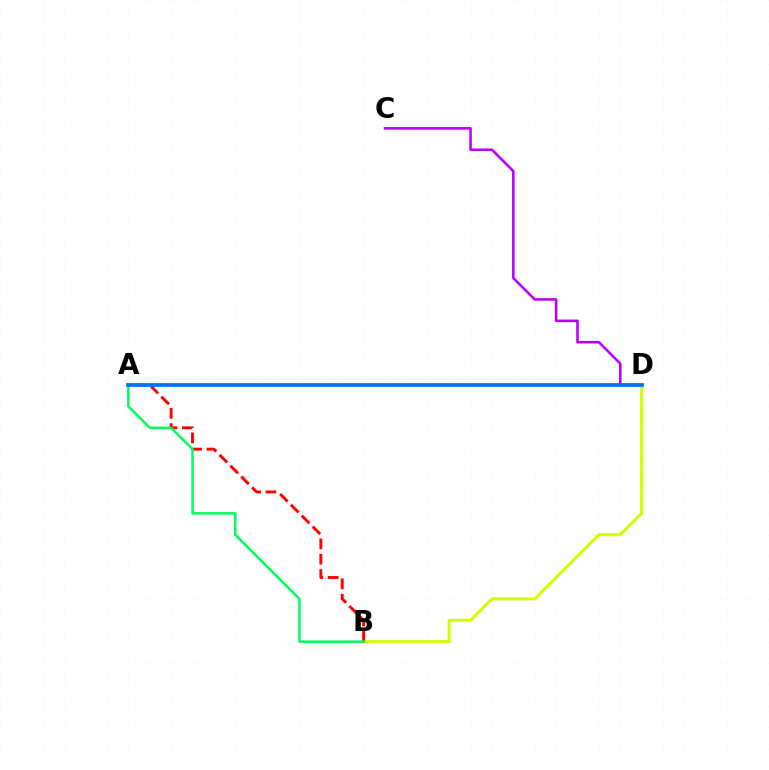{('B', 'D'): [{'color': '#d1ff00', 'line_style': 'solid', 'thickness': 2.18}], ('A', 'B'): [{'color': '#ff0000', 'line_style': 'dashed', 'thickness': 2.08}, {'color': '#00ff5c', 'line_style': 'solid', 'thickness': 1.82}], ('C', 'D'): [{'color': '#b900ff', 'line_style': 'solid', 'thickness': 1.85}], ('A', 'D'): [{'color': '#0074ff', 'line_style': 'solid', 'thickness': 2.69}]}